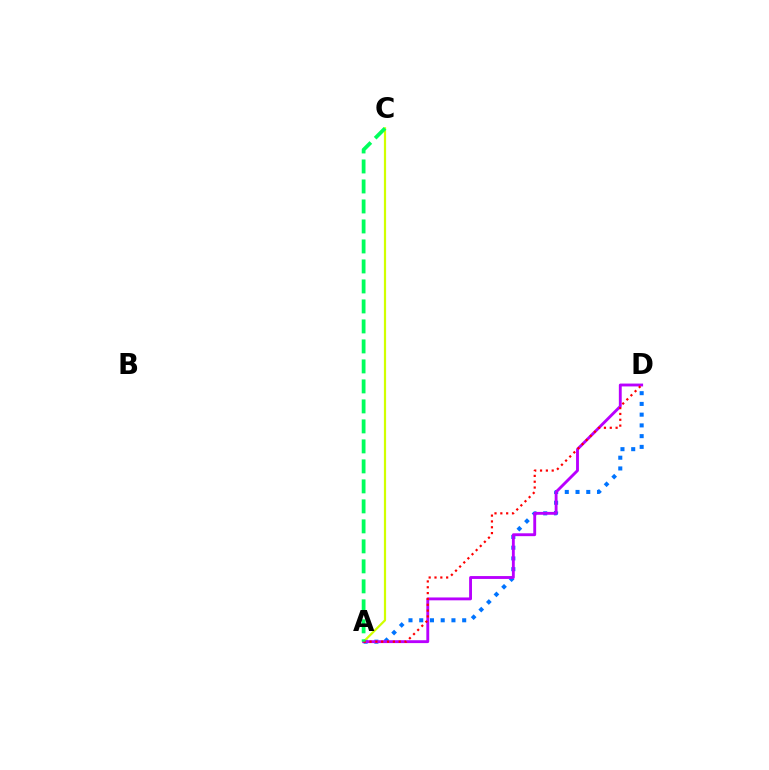{('A', 'D'): [{'color': '#0074ff', 'line_style': 'dotted', 'thickness': 2.92}, {'color': '#b900ff', 'line_style': 'solid', 'thickness': 2.06}, {'color': '#ff0000', 'line_style': 'dotted', 'thickness': 1.58}], ('A', 'C'): [{'color': '#d1ff00', 'line_style': 'solid', 'thickness': 1.59}, {'color': '#00ff5c', 'line_style': 'dashed', 'thickness': 2.72}]}